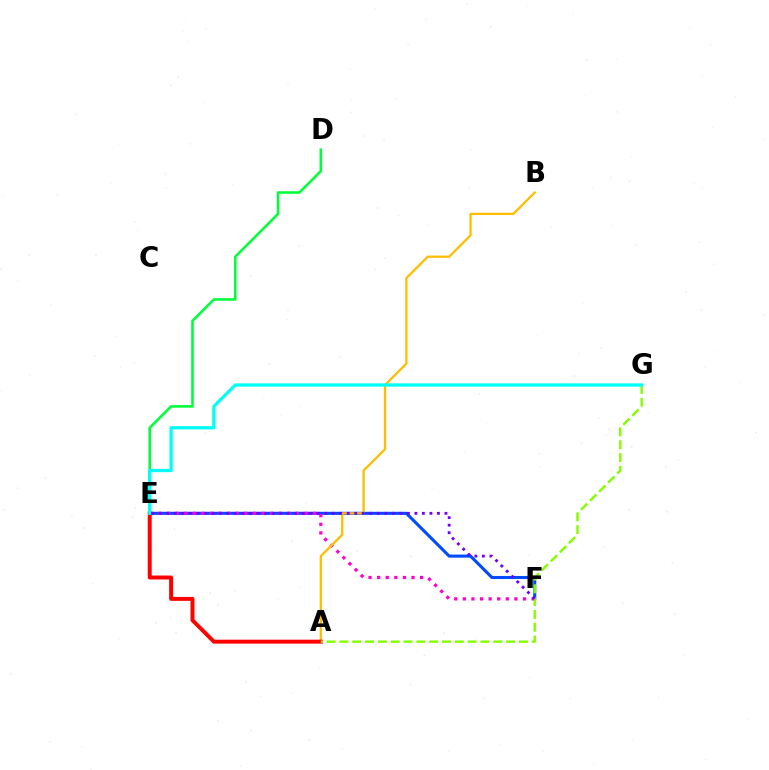{('E', 'F'): [{'color': '#004bff', 'line_style': 'solid', 'thickness': 2.22}, {'color': '#ff00cf', 'line_style': 'dotted', 'thickness': 2.34}, {'color': '#7200ff', 'line_style': 'dotted', 'thickness': 2.04}], ('A', 'B'): [{'color': '#ffbd00', 'line_style': 'solid', 'thickness': 1.63}], ('D', 'E'): [{'color': '#00ff39', 'line_style': 'solid', 'thickness': 1.86}], ('A', 'E'): [{'color': '#ff0000', 'line_style': 'solid', 'thickness': 2.84}], ('A', 'G'): [{'color': '#84ff00', 'line_style': 'dashed', 'thickness': 1.74}], ('E', 'G'): [{'color': '#00fff6', 'line_style': 'solid', 'thickness': 2.35}]}